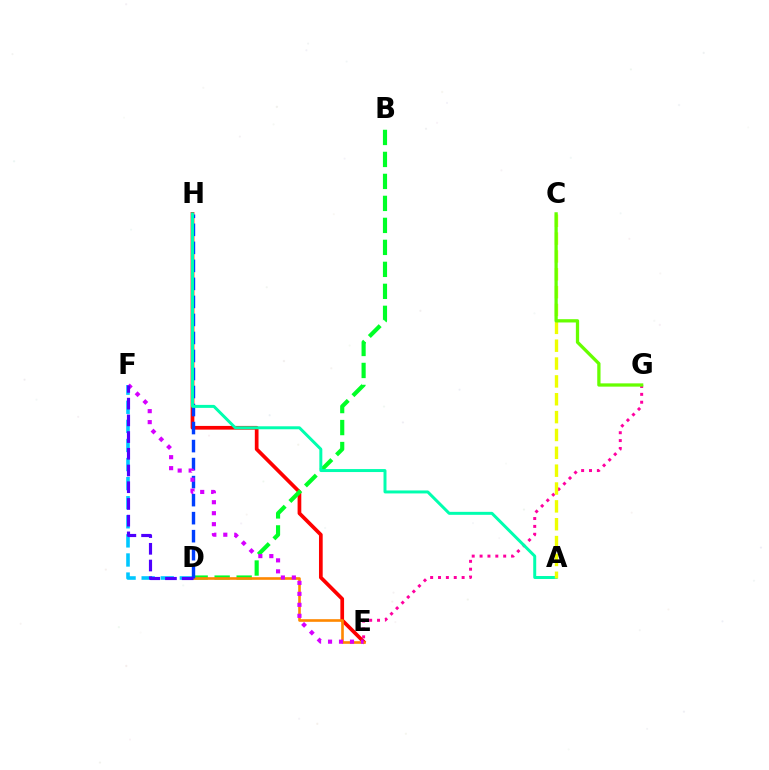{('D', 'F'): [{'color': '#00c7ff', 'line_style': 'dashed', 'thickness': 2.59}, {'color': '#4f00ff', 'line_style': 'dashed', 'thickness': 2.27}], ('E', 'H'): [{'color': '#ff0000', 'line_style': 'solid', 'thickness': 2.67}], ('B', 'D'): [{'color': '#00ff27', 'line_style': 'dashed', 'thickness': 2.99}], ('D', 'E'): [{'color': '#ff8800', 'line_style': 'solid', 'thickness': 1.9}], ('D', 'H'): [{'color': '#003fff', 'line_style': 'dashed', 'thickness': 2.45}], ('E', 'F'): [{'color': '#d600ff', 'line_style': 'dotted', 'thickness': 2.98}], ('E', 'G'): [{'color': '#ff00a0', 'line_style': 'dotted', 'thickness': 2.14}], ('A', 'H'): [{'color': '#00ffaf', 'line_style': 'solid', 'thickness': 2.14}], ('A', 'C'): [{'color': '#eeff00', 'line_style': 'dashed', 'thickness': 2.43}], ('C', 'G'): [{'color': '#66ff00', 'line_style': 'solid', 'thickness': 2.36}]}